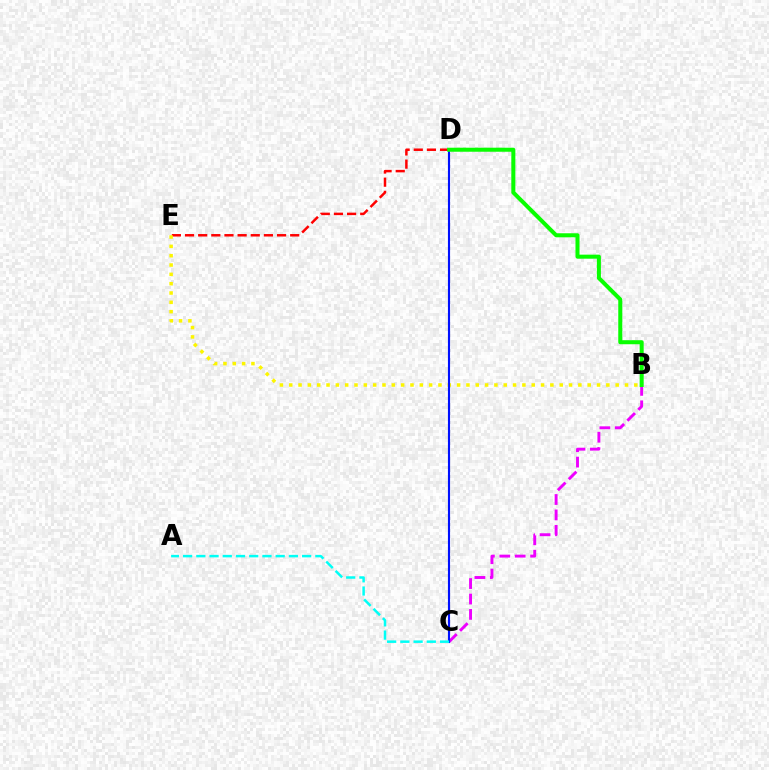{('B', 'C'): [{'color': '#ee00ff', 'line_style': 'dashed', 'thickness': 2.09}], ('D', 'E'): [{'color': '#ff0000', 'line_style': 'dashed', 'thickness': 1.79}], ('B', 'E'): [{'color': '#fcf500', 'line_style': 'dotted', 'thickness': 2.53}], ('C', 'D'): [{'color': '#0010ff', 'line_style': 'solid', 'thickness': 1.53}], ('B', 'D'): [{'color': '#08ff00', 'line_style': 'solid', 'thickness': 2.9}], ('A', 'C'): [{'color': '#00fff6', 'line_style': 'dashed', 'thickness': 1.8}]}